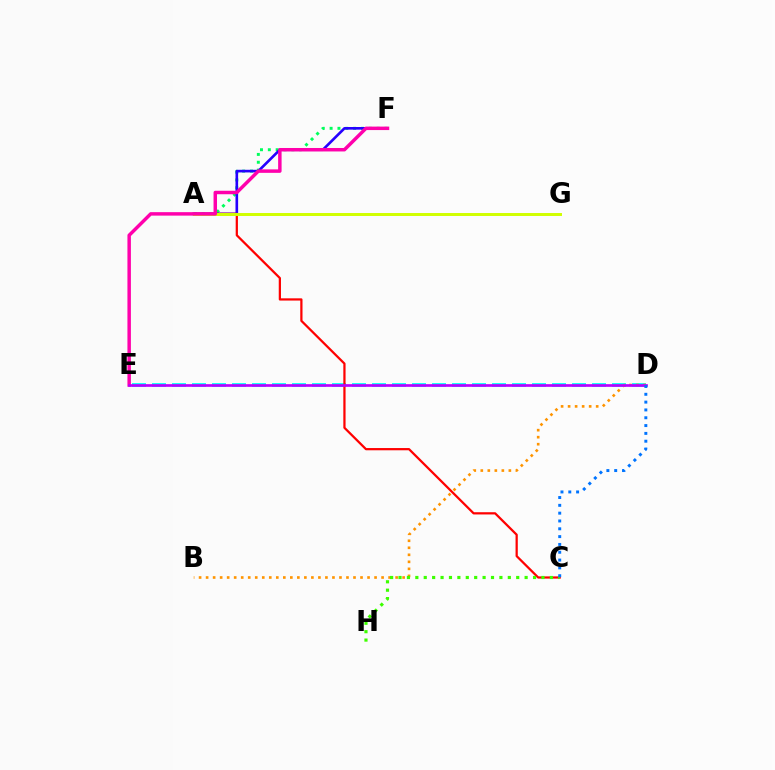{('D', 'E'): [{'color': '#00fff6', 'line_style': 'dashed', 'thickness': 2.72}, {'color': '#b900ff', 'line_style': 'solid', 'thickness': 1.93}], ('A', 'F'): [{'color': '#00ff5c', 'line_style': 'dotted', 'thickness': 2.13}, {'color': '#2500ff', 'line_style': 'solid', 'thickness': 1.9}], ('B', 'D'): [{'color': '#ff9400', 'line_style': 'dotted', 'thickness': 1.91}], ('A', 'C'): [{'color': '#ff0000', 'line_style': 'solid', 'thickness': 1.61}], ('A', 'G'): [{'color': '#d1ff00', 'line_style': 'solid', 'thickness': 2.13}], ('E', 'F'): [{'color': '#ff00ac', 'line_style': 'solid', 'thickness': 2.5}], ('C', 'H'): [{'color': '#3dff00', 'line_style': 'dotted', 'thickness': 2.28}], ('C', 'D'): [{'color': '#0074ff', 'line_style': 'dotted', 'thickness': 2.12}]}